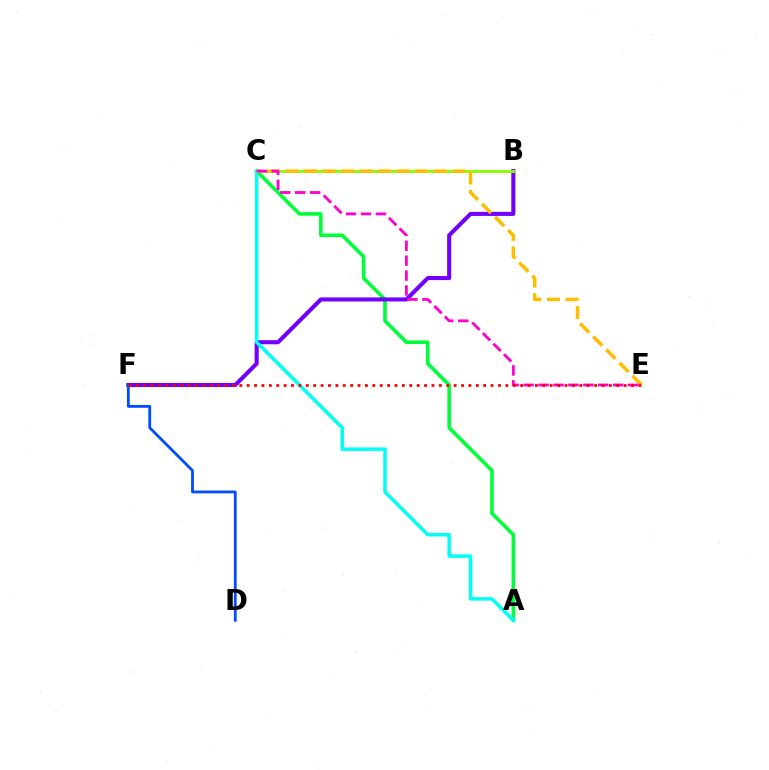{('A', 'C'): [{'color': '#00ff39', 'line_style': 'solid', 'thickness': 2.59}, {'color': '#00fff6', 'line_style': 'solid', 'thickness': 2.52}], ('B', 'F'): [{'color': '#7200ff', 'line_style': 'solid', 'thickness': 2.94}], ('B', 'C'): [{'color': '#84ff00', 'line_style': 'solid', 'thickness': 2.06}], ('D', 'F'): [{'color': '#004bff', 'line_style': 'solid', 'thickness': 2.0}], ('C', 'E'): [{'color': '#ffbd00', 'line_style': 'dashed', 'thickness': 2.52}, {'color': '#ff00cf', 'line_style': 'dashed', 'thickness': 2.03}], ('E', 'F'): [{'color': '#ff0000', 'line_style': 'dotted', 'thickness': 2.01}]}